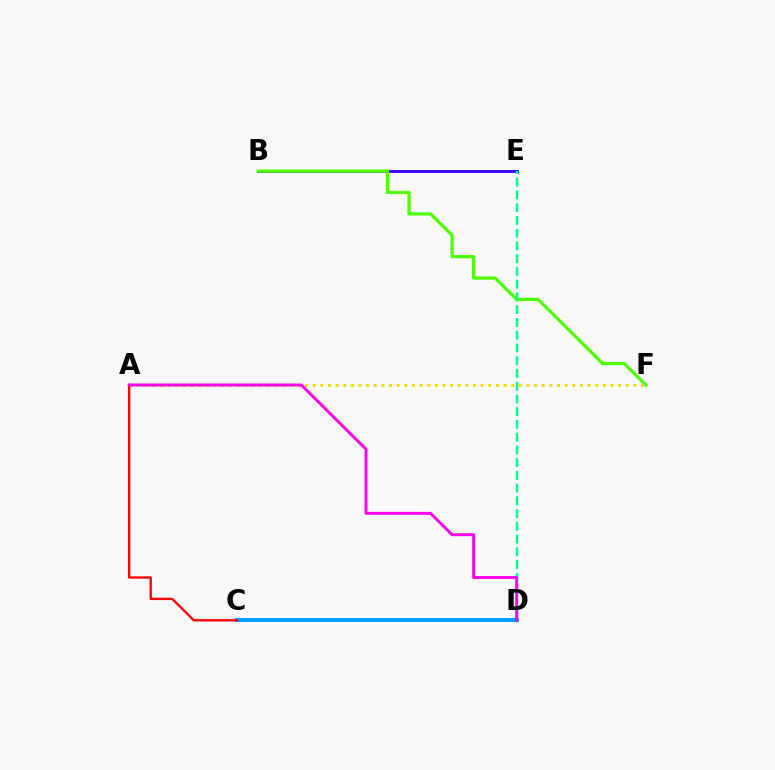{('B', 'E'): [{'color': '#3700ff', 'line_style': 'solid', 'thickness': 2.06}], ('B', 'F'): [{'color': '#4fff00', 'line_style': 'solid', 'thickness': 2.34}], ('C', 'D'): [{'color': '#009eff', 'line_style': 'solid', 'thickness': 2.83}], ('A', 'F'): [{'color': '#ffd500', 'line_style': 'dotted', 'thickness': 2.07}], ('D', 'E'): [{'color': '#00ff86', 'line_style': 'dashed', 'thickness': 1.73}], ('A', 'C'): [{'color': '#ff0000', 'line_style': 'solid', 'thickness': 1.69}], ('A', 'D'): [{'color': '#ff00ed', 'line_style': 'solid', 'thickness': 2.12}]}